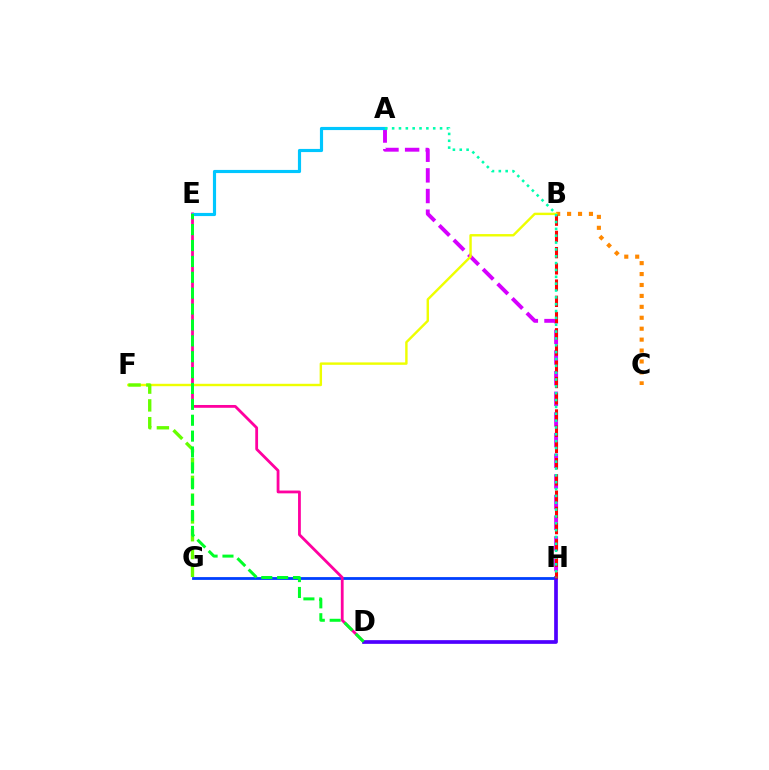{('G', 'H'): [{'color': '#003fff', 'line_style': 'solid', 'thickness': 2.01}], ('B', 'C'): [{'color': '#ff8800', 'line_style': 'dotted', 'thickness': 2.97}], ('D', 'E'): [{'color': '#ff00a0', 'line_style': 'solid', 'thickness': 2.01}, {'color': '#00ff27', 'line_style': 'dashed', 'thickness': 2.16}], ('D', 'H'): [{'color': '#4f00ff', 'line_style': 'solid', 'thickness': 2.67}], ('A', 'H'): [{'color': '#d600ff', 'line_style': 'dashed', 'thickness': 2.81}, {'color': '#00ffaf', 'line_style': 'dotted', 'thickness': 1.86}], ('A', 'E'): [{'color': '#00c7ff', 'line_style': 'solid', 'thickness': 2.26}], ('B', 'H'): [{'color': '#ff0000', 'line_style': 'dashed', 'thickness': 2.21}], ('B', 'F'): [{'color': '#eeff00', 'line_style': 'solid', 'thickness': 1.74}], ('F', 'G'): [{'color': '#66ff00', 'line_style': 'dashed', 'thickness': 2.42}]}